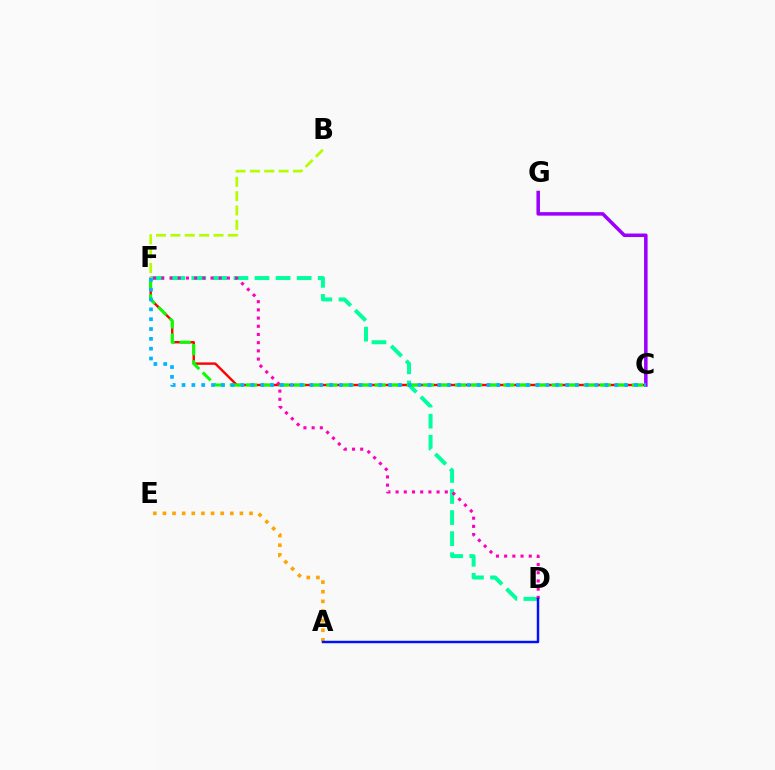{('C', 'F'): [{'color': '#ff0000', 'line_style': 'solid', 'thickness': 1.73}, {'color': '#08ff00', 'line_style': 'dashed', 'thickness': 2.19}, {'color': '#00b5ff', 'line_style': 'dotted', 'thickness': 2.67}], ('D', 'F'): [{'color': '#00ff9d', 'line_style': 'dashed', 'thickness': 2.86}, {'color': '#ff00bd', 'line_style': 'dotted', 'thickness': 2.23}], ('B', 'F'): [{'color': '#b3ff00', 'line_style': 'dashed', 'thickness': 1.95}], ('C', 'G'): [{'color': '#9b00ff', 'line_style': 'solid', 'thickness': 2.53}], ('A', 'E'): [{'color': '#ffa500', 'line_style': 'dotted', 'thickness': 2.62}], ('A', 'D'): [{'color': '#0010ff', 'line_style': 'solid', 'thickness': 1.77}]}